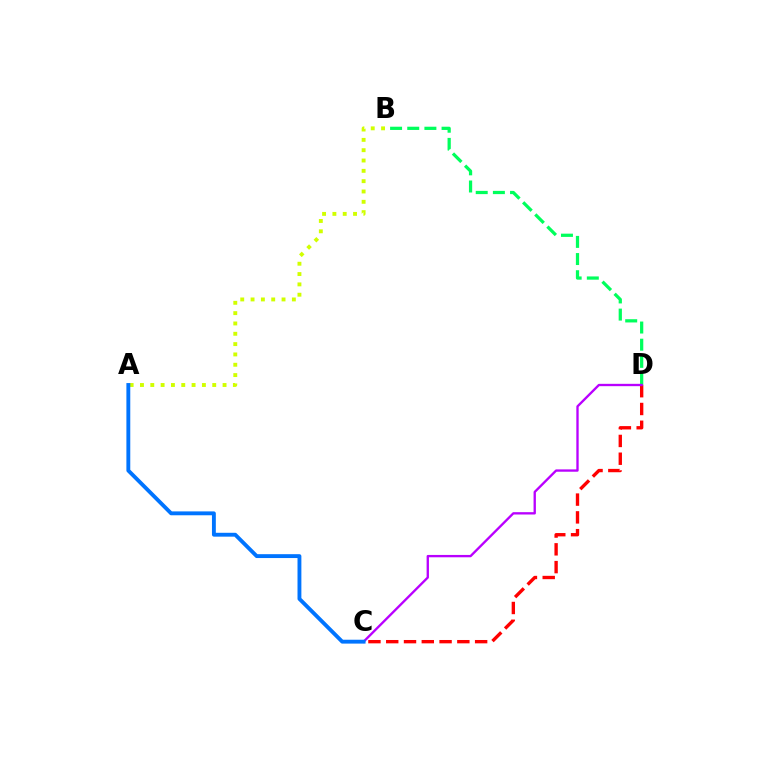{('C', 'D'): [{'color': '#ff0000', 'line_style': 'dashed', 'thickness': 2.42}, {'color': '#b900ff', 'line_style': 'solid', 'thickness': 1.68}], ('B', 'D'): [{'color': '#00ff5c', 'line_style': 'dashed', 'thickness': 2.33}], ('A', 'B'): [{'color': '#d1ff00', 'line_style': 'dotted', 'thickness': 2.81}], ('A', 'C'): [{'color': '#0074ff', 'line_style': 'solid', 'thickness': 2.79}]}